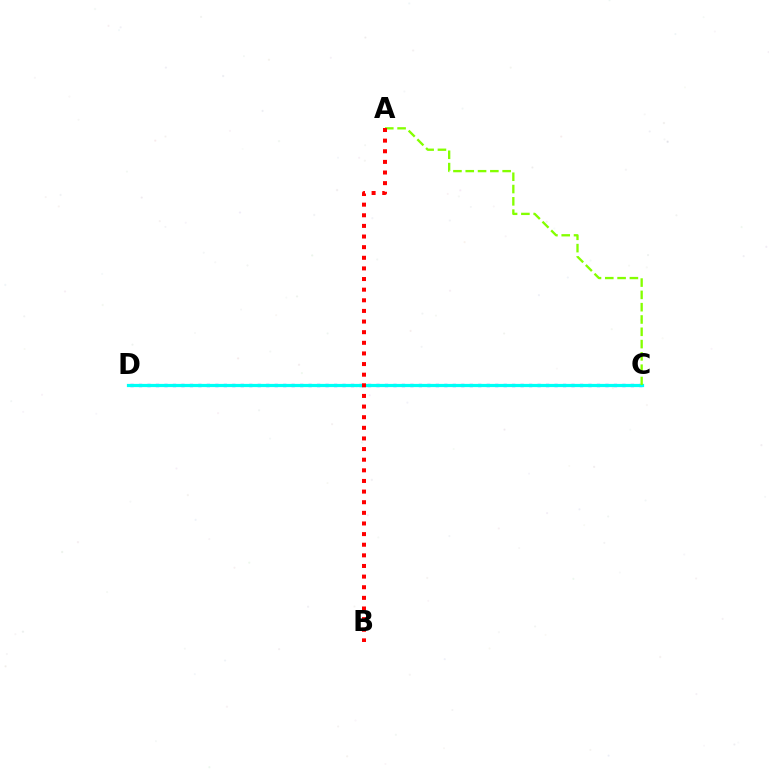{('C', 'D'): [{'color': '#7200ff', 'line_style': 'dotted', 'thickness': 2.3}, {'color': '#00fff6', 'line_style': 'solid', 'thickness': 2.31}], ('A', 'C'): [{'color': '#84ff00', 'line_style': 'dashed', 'thickness': 1.67}], ('A', 'B'): [{'color': '#ff0000', 'line_style': 'dotted', 'thickness': 2.89}]}